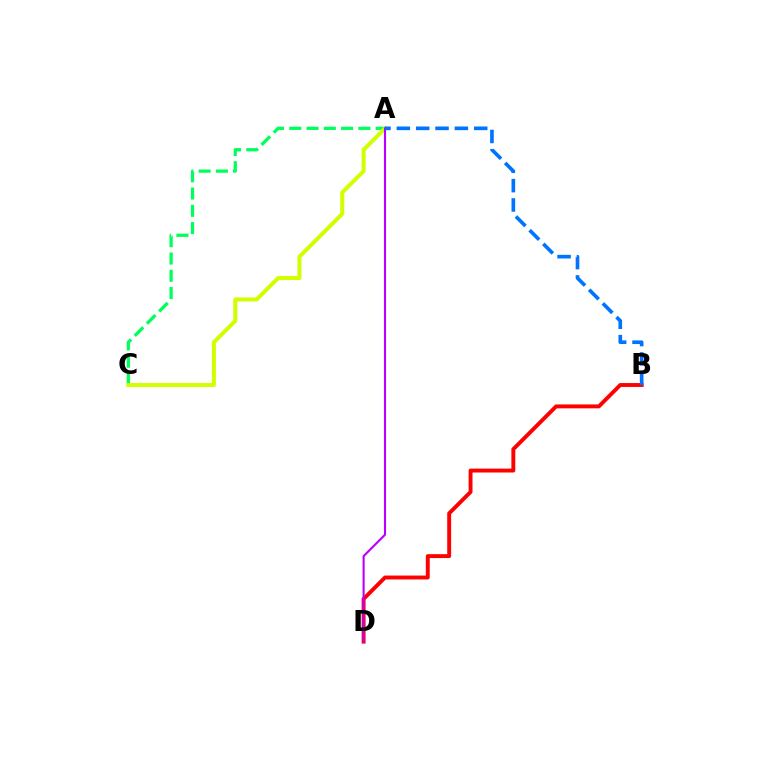{('A', 'C'): [{'color': '#00ff5c', 'line_style': 'dashed', 'thickness': 2.35}, {'color': '#d1ff00', 'line_style': 'solid', 'thickness': 2.89}], ('B', 'D'): [{'color': '#ff0000', 'line_style': 'solid', 'thickness': 2.81}], ('A', 'D'): [{'color': '#b900ff', 'line_style': 'solid', 'thickness': 1.52}], ('A', 'B'): [{'color': '#0074ff', 'line_style': 'dashed', 'thickness': 2.63}]}